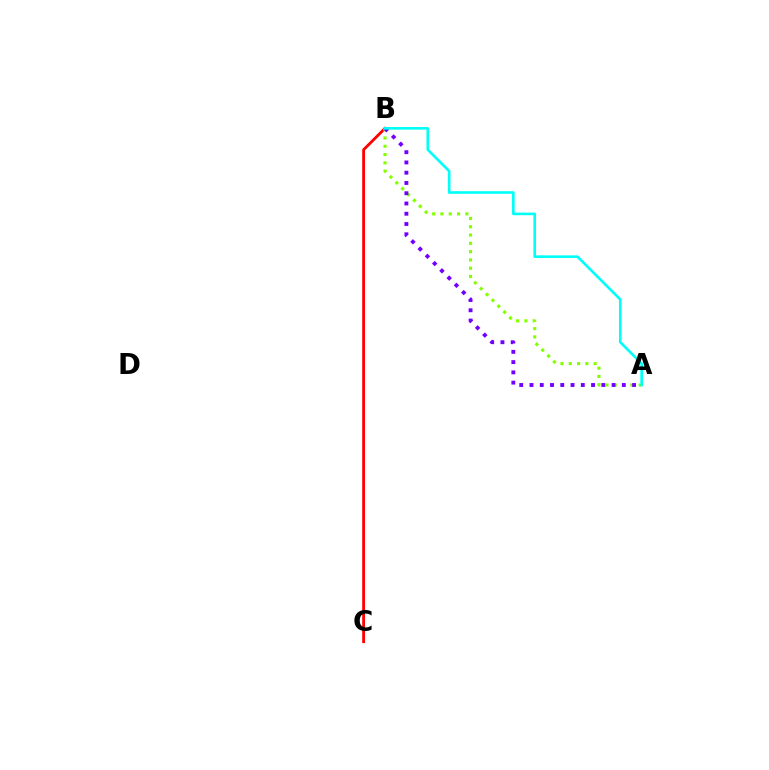{('B', 'C'): [{'color': '#ff0000', 'line_style': 'solid', 'thickness': 2.03}], ('A', 'B'): [{'color': '#84ff00', 'line_style': 'dotted', 'thickness': 2.25}, {'color': '#7200ff', 'line_style': 'dotted', 'thickness': 2.79}, {'color': '#00fff6', 'line_style': 'solid', 'thickness': 1.9}]}